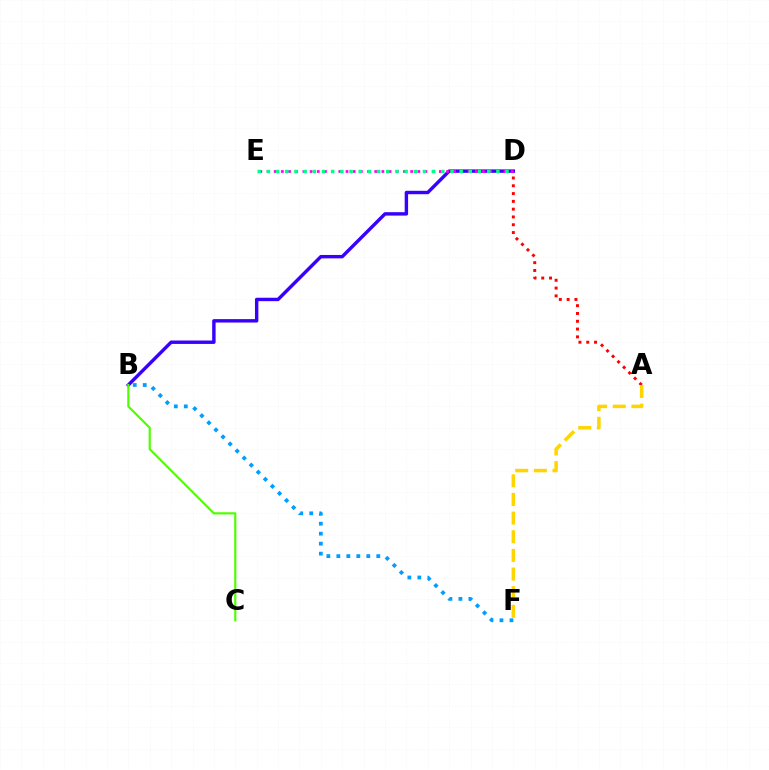{('B', 'D'): [{'color': '#3700ff', 'line_style': 'solid', 'thickness': 2.46}], ('A', 'D'): [{'color': '#ff0000', 'line_style': 'dotted', 'thickness': 2.12}], ('D', 'E'): [{'color': '#ff00ed', 'line_style': 'dotted', 'thickness': 1.95}, {'color': '#00ff86', 'line_style': 'dotted', 'thickness': 2.49}], ('B', 'C'): [{'color': '#4fff00', 'line_style': 'solid', 'thickness': 1.57}], ('B', 'F'): [{'color': '#009eff', 'line_style': 'dotted', 'thickness': 2.71}], ('A', 'F'): [{'color': '#ffd500', 'line_style': 'dashed', 'thickness': 2.53}]}